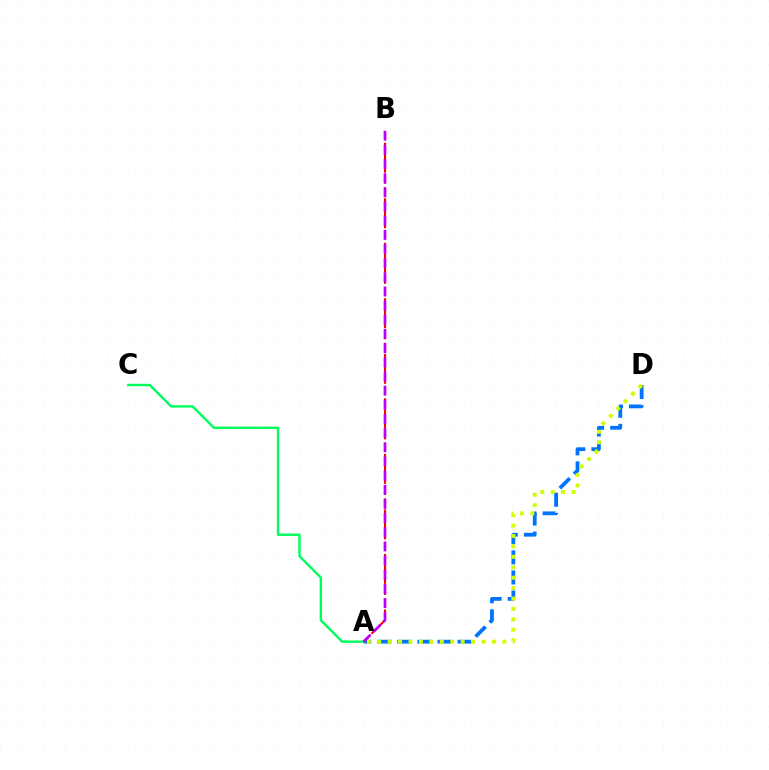{('A', 'D'): [{'color': '#0074ff', 'line_style': 'dashed', 'thickness': 2.73}, {'color': '#d1ff00', 'line_style': 'dotted', 'thickness': 2.83}], ('A', 'C'): [{'color': '#00ff5c', 'line_style': 'solid', 'thickness': 1.74}], ('A', 'B'): [{'color': '#ff0000', 'line_style': 'dashed', 'thickness': 1.51}, {'color': '#b900ff', 'line_style': 'dashed', 'thickness': 1.92}]}